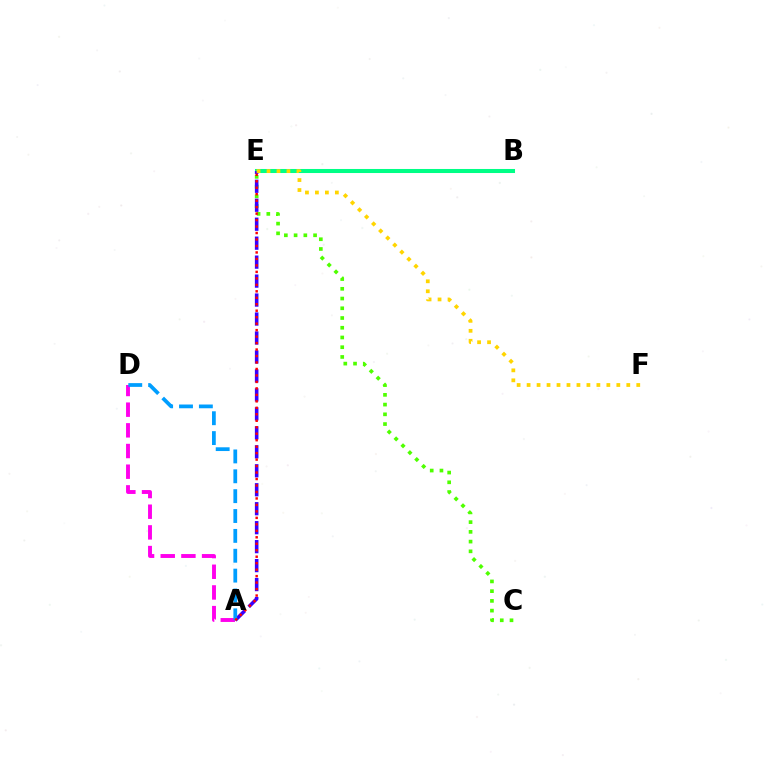{('B', 'E'): [{'color': '#00ff86', 'line_style': 'solid', 'thickness': 2.91}], ('C', 'E'): [{'color': '#4fff00', 'line_style': 'dotted', 'thickness': 2.65}], ('A', 'D'): [{'color': '#ff00ed', 'line_style': 'dashed', 'thickness': 2.81}, {'color': '#009eff', 'line_style': 'dashed', 'thickness': 2.7}], ('A', 'E'): [{'color': '#3700ff', 'line_style': 'dashed', 'thickness': 2.58}, {'color': '#ff0000', 'line_style': 'dotted', 'thickness': 1.76}], ('E', 'F'): [{'color': '#ffd500', 'line_style': 'dotted', 'thickness': 2.71}]}